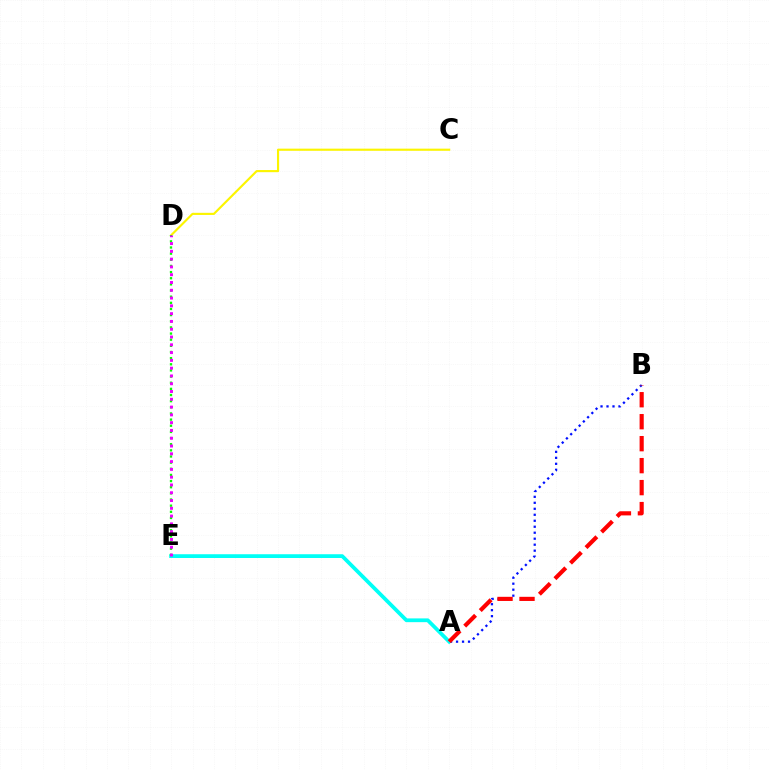{('A', 'B'): [{'color': '#0010ff', 'line_style': 'dotted', 'thickness': 1.63}, {'color': '#ff0000', 'line_style': 'dashed', 'thickness': 2.99}], ('C', 'D'): [{'color': '#fcf500', 'line_style': 'solid', 'thickness': 1.54}], ('A', 'E'): [{'color': '#00fff6', 'line_style': 'solid', 'thickness': 2.71}], ('D', 'E'): [{'color': '#08ff00', 'line_style': 'dotted', 'thickness': 1.67}, {'color': '#ee00ff', 'line_style': 'dotted', 'thickness': 2.12}]}